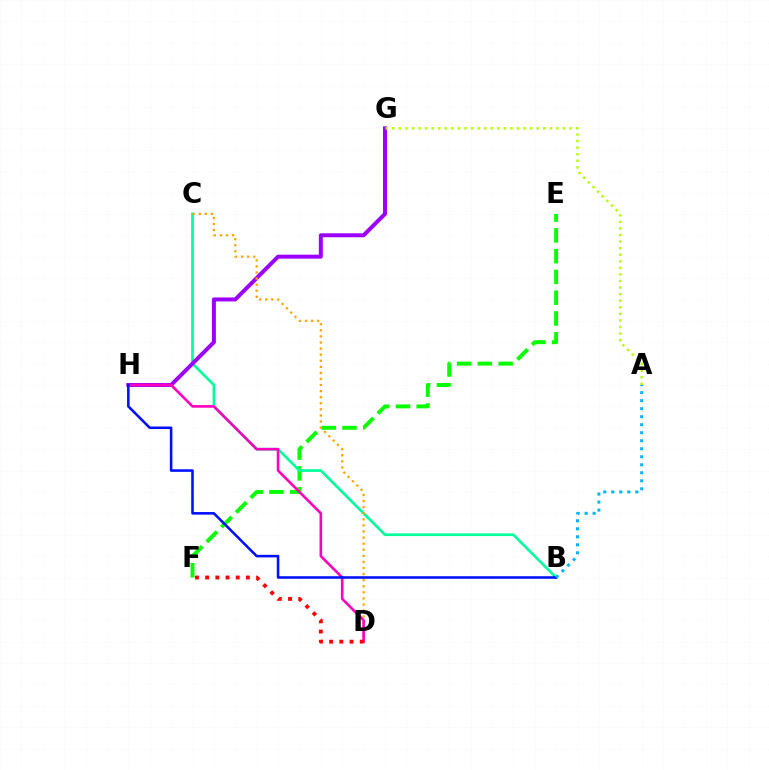{('E', 'F'): [{'color': '#08ff00', 'line_style': 'dashed', 'thickness': 2.82}], ('B', 'C'): [{'color': '#00ff9d', 'line_style': 'solid', 'thickness': 1.93}], ('G', 'H'): [{'color': '#9b00ff', 'line_style': 'solid', 'thickness': 2.86}], ('C', 'D'): [{'color': '#ffa500', 'line_style': 'dotted', 'thickness': 1.65}], ('A', 'G'): [{'color': '#b3ff00', 'line_style': 'dotted', 'thickness': 1.78}], ('D', 'H'): [{'color': '#ff00bd', 'line_style': 'solid', 'thickness': 1.88}], ('D', 'F'): [{'color': '#ff0000', 'line_style': 'dotted', 'thickness': 2.77}], ('B', 'H'): [{'color': '#0010ff', 'line_style': 'solid', 'thickness': 1.85}], ('A', 'B'): [{'color': '#00b5ff', 'line_style': 'dotted', 'thickness': 2.18}]}